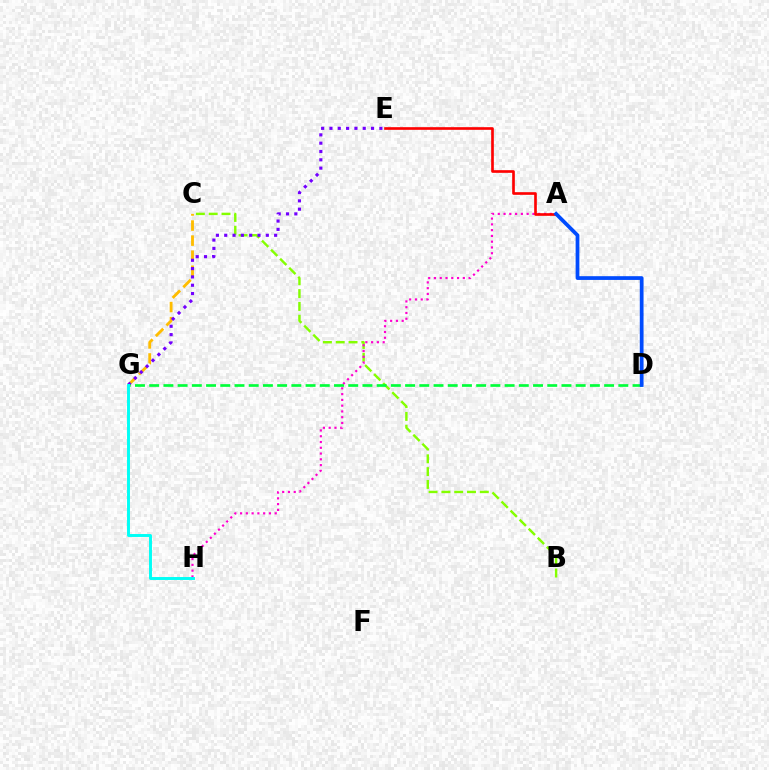{('B', 'C'): [{'color': '#84ff00', 'line_style': 'dashed', 'thickness': 1.74}], ('A', 'H'): [{'color': '#ff00cf', 'line_style': 'dotted', 'thickness': 1.57}], ('C', 'G'): [{'color': '#ffbd00', 'line_style': 'dashed', 'thickness': 2.05}], ('E', 'G'): [{'color': '#7200ff', 'line_style': 'dotted', 'thickness': 2.26}], ('D', 'G'): [{'color': '#00ff39', 'line_style': 'dashed', 'thickness': 1.93}], ('A', 'E'): [{'color': '#ff0000', 'line_style': 'solid', 'thickness': 1.92}], ('G', 'H'): [{'color': '#00fff6', 'line_style': 'solid', 'thickness': 2.11}], ('A', 'D'): [{'color': '#004bff', 'line_style': 'solid', 'thickness': 2.7}]}